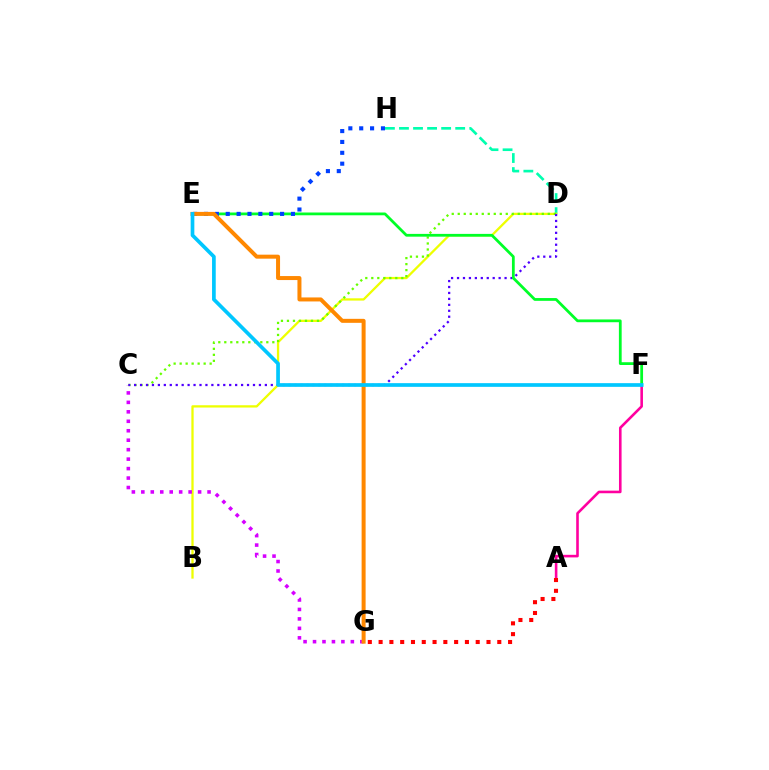{('D', 'H'): [{'color': '#00ffaf', 'line_style': 'dashed', 'thickness': 1.91}], ('B', 'D'): [{'color': '#eeff00', 'line_style': 'solid', 'thickness': 1.65}], ('A', 'F'): [{'color': '#ff00a0', 'line_style': 'solid', 'thickness': 1.87}], ('C', 'D'): [{'color': '#66ff00', 'line_style': 'dotted', 'thickness': 1.63}, {'color': '#4f00ff', 'line_style': 'dotted', 'thickness': 1.61}], ('A', 'G'): [{'color': '#ff0000', 'line_style': 'dotted', 'thickness': 2.93}], ('C', 'G'): [{'color': '#d600ff', 'line_style': 'dotted', 'thickness': 2.57}], ('E', 'F'): [{'color': '#00ff27', 'line_style': 'solid', 'thickness': 2.0}, {'color': '#00c7ff', 'line_style': 'solid', 'thickness': 2.66}], ('E', 'H'): [{'color': '#003fff', 'line_style': 'dotted', 'thickness': 2.95}], ('E', 'G'): [{'color': '#ff8800', 'line_style': 'solid', 'thickness': 2.88}]}